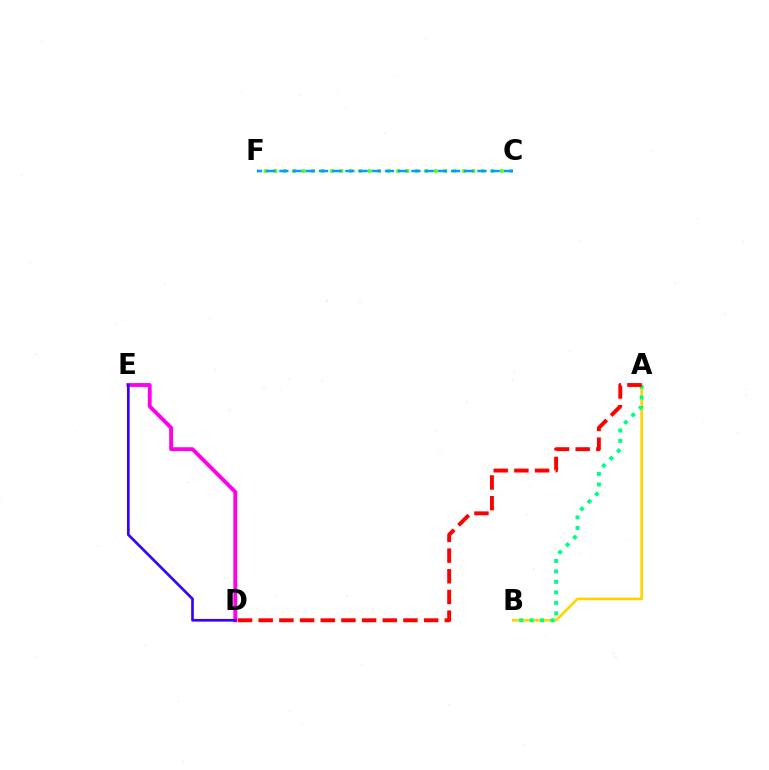{('A', 'B'): [{'color': '#ffd500', 'line_style': 'solid', 'thickness': 1.92}, {'color': '#00ff86', 'line_style': 'dotted', 'thickness': 2.85}], ('D', 'E'): [{'color': '#ff00ed', 'line_style': 'solid', 'thickness': 2.78}, {'color': '#3700ff', 'line_style': 'solid', 'thickness': 1.93}], ('C', 'F'): [{'color': '#4fff00', 'line_style': 'dotted', 'thickness': 2.56}, {'color': '#009eff', 'line_style': 'dashed', 'thickness': 1.79}], ('A', 'D'): [{'color': '#ff0000', 'line_style': 'dashed', 'thickness': 2.81}]}